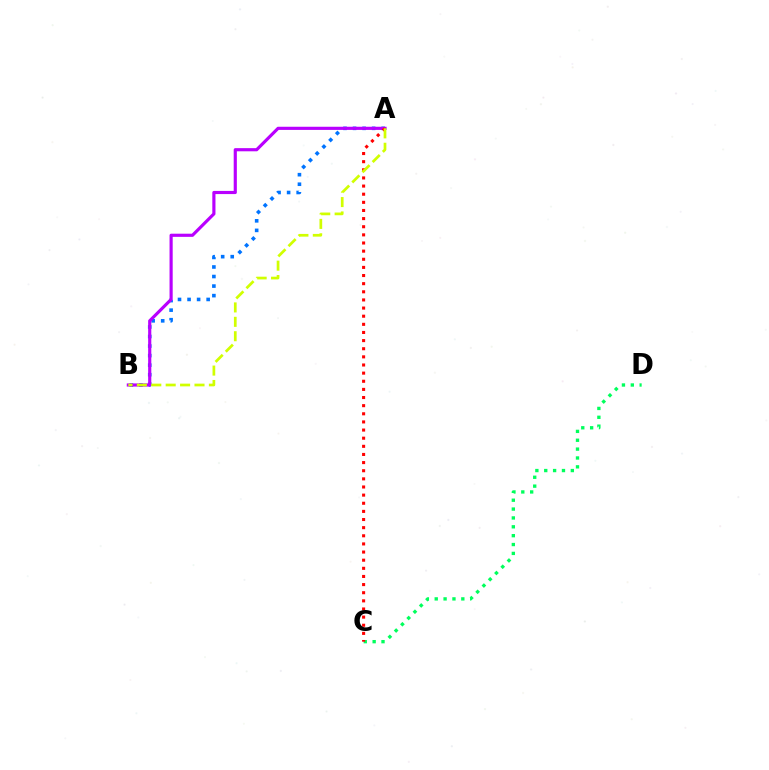{('A', 'B'): [{'color': '#0074ff', 'line_style': 'dotted', 'thickness': 2.59}, {'color': '#b900ff', 'line_style': 'solid', 'thickness': 2.27}, {'color': '#d1ff00', 'line_style': 'dashed', 'thickness': 1.96}], ('C', 'D'): [{'color': '#00ff5c', 'line_style': 'dotted', 'thickness': 2.41}], ('A', 'C'): [{'color': '#ff0000', 'line_style': 'dotted', 'thickness': 2.21}]}